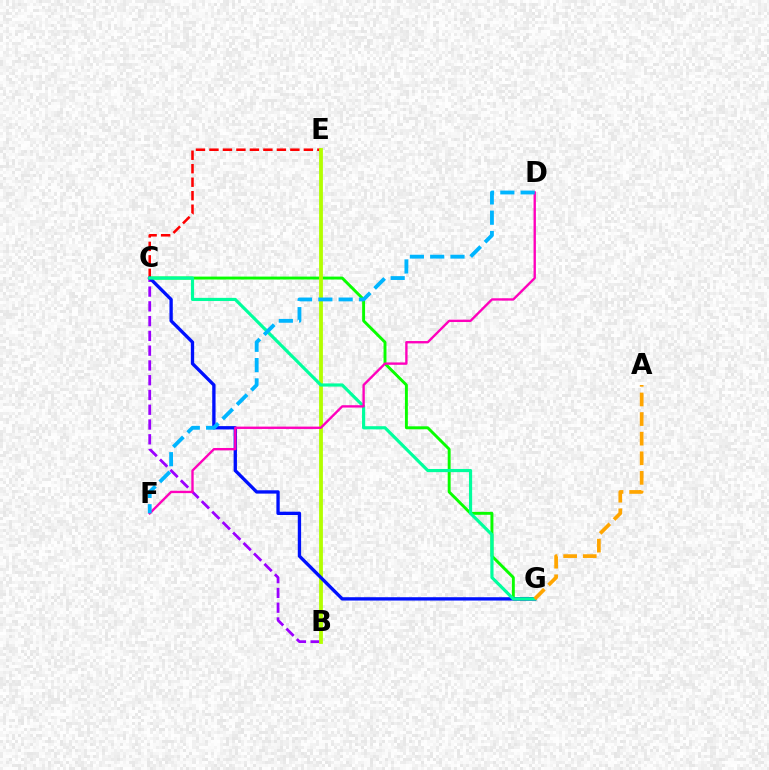{('B', 'C'): [{'color': '#9b00ff', 'line_style': 'dashed', 'thickness': 2.01}], ('C', 'G'): [{'color': '#08ff00', 'line_style': 'solid', 'thickness': 2.1}, {'color': '#0010ff', 'line_style': 'solid', 'thickness': 2.4}, {'color': '#00ff9d', 'line_style': 'solid', 'thickness': 2.28}], ('C', 'E'): [{'color': '#ff0000', 'line_style': 'dashed', 'thickness': 1.83}], ('B', 'E'): [{'color': '#b3ff00', 'line_style': 'solid', 'thickness': 2.75}], ('D', 'F'): [{'color': '#ff00bd', 'line_style': 'solid', 'thickness': 1.7}, {'color': '#00b5ff', 'line_style': 'dashed', 'thickness': 2.76}], ('A', 'G'): [{'color': '#ffa500', 'line_style': 'dashed', 'thickness': 2.66}]}